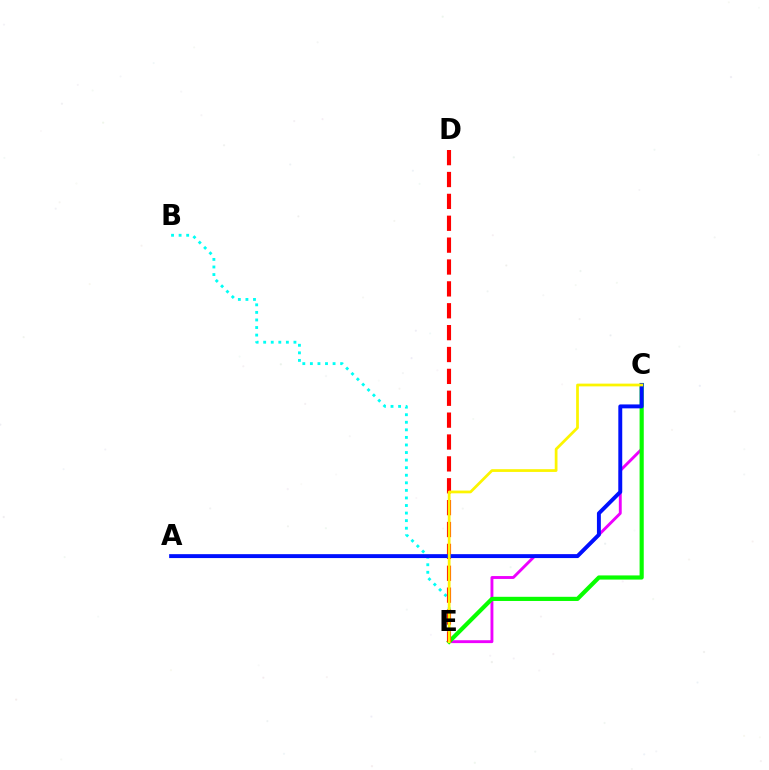{('C', 'E'): [{'color': '#ee00ff', 'line_style': 'solid', 'thickness': 2.07}, {'color': '#08ff00', 'line_style': 'solid', 'thickness': 3.0}, {'color': '#fcf500', 'line_style': 'solid', 'thickness': 1.97}], ('B', 'E'): [{'color': '#00fff6', 'line_style': 'dotted', 'thickness': 2.06}], ('D', 'E'): [{'color': '#ff0000', 'line_style': 'dashed', 'thickness': 2.97}], ('A', 'C'): [{'color': '#0010ff', 'line_style': 'solid', 'thickness': 2.82}]}